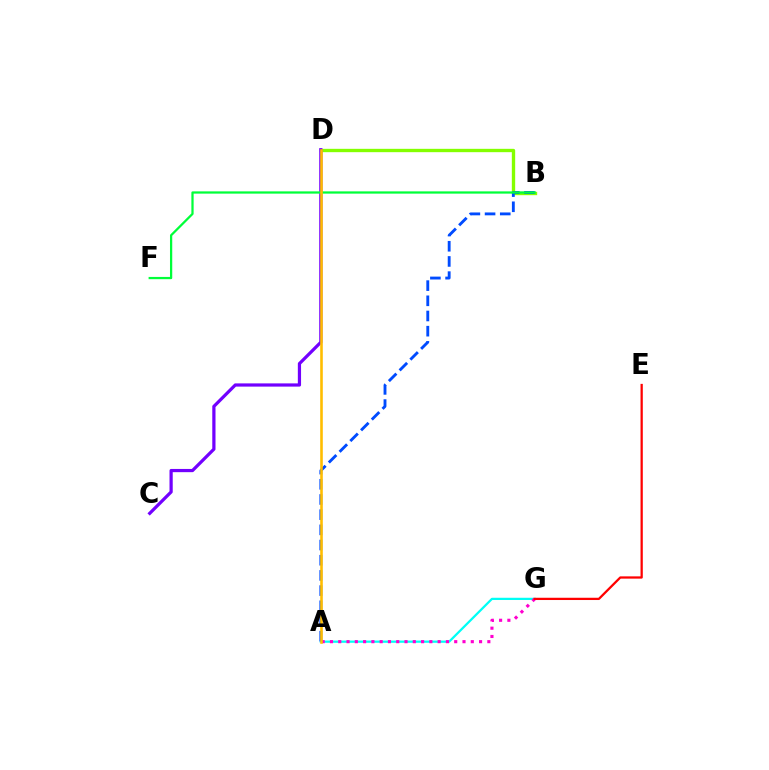{('B', 'D'): [{'color': '#84ff00', 'line_style': 'solid', 'thickness': 2.41}], ('A', 'G'): [{'color': '#00fff6', 'line_style': 'solid', 'thickness': 1.61}, {'color': '#ff00cf', 'line_style': 'dotted', 'thickness': 2.25}], ('C', 'D'): [{'color': '#7200ff', 'line_style': 'solid', 'thickness': 2.32}], ('A', 'B'): [{'color': '#004bff', 'line_style': 'dashed', 'thickness': 2.06}], ('B', 'F'): [{'color': '#00ff39', 'line_style': 'solid', 'thickness': 1.62}], ('E', 'G'): [{'color': '#ff0000', 'line_style': 'solid', 'thickness': 1.63}], ('A', 'D'): [{'color': '#ffbd00', 'line_style': 'solid', 'thickness': 1.88}]}